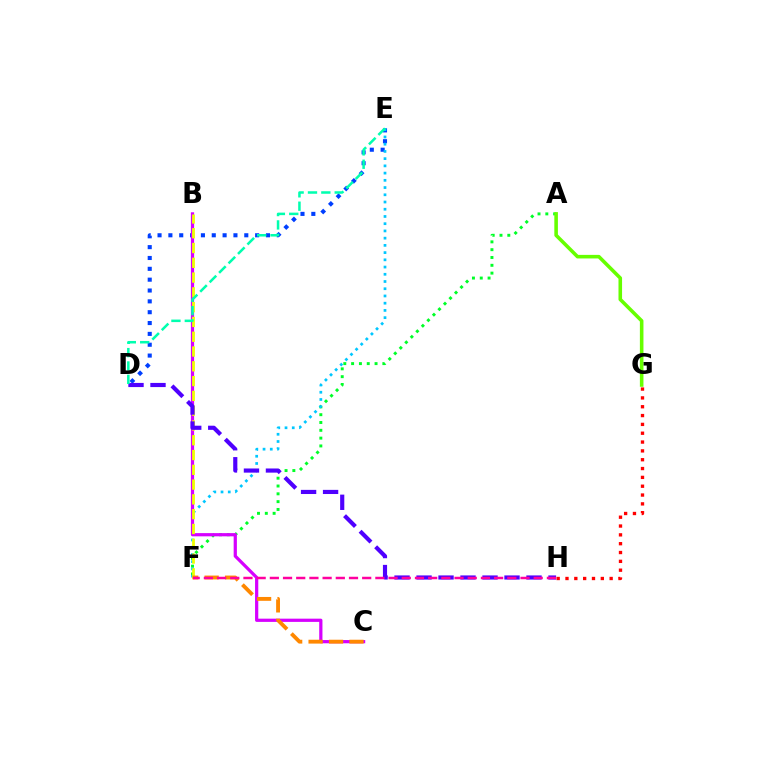{('D', 'E'): [{'color': '#003fff', 'line_style': 'dotted', 'thickness': 2.95}, {'color': '#00ffaf', 'line_style': 'dashed', 'thickness': 1.82}], ('A', 'F'): [{'color': '#00ff27', 'line_style': 'dotted', 'thickness': 2.12}], ('E', 'F'): [{'color': '#00c7ff', 'line_style': 'dotted', 'thickness': 1.96}], ('B', 'C'): [{'color': '#d600ff', 'line_style': 'solid', 'thickness': 2.32}], ('B', 'F'): [{'color': '#eeff00', 'line_style': 'dashed', 'thickness': 2.01}], ('C', 'F'): [{'color': '#ff8800', 'line_style': 'dashed', 'thickness': 2.78}], ('G', 'H'): [{'color': '#ff0000', 'line_style': 'dotted', 'thickness': 2.4}], ('A', 'G'): [{'color': '#66ff00', 'line_style': 'solid', 'thickness': 2.57}], ('D', 'H'): [{'color': '#4f00ff', 'line_style': 'dashed', 'thickness': 2.99}], ('F', 'H'): [{'color': '#ff00a0', 'line_style': 'dashed', 'thickness': 1.79}]}